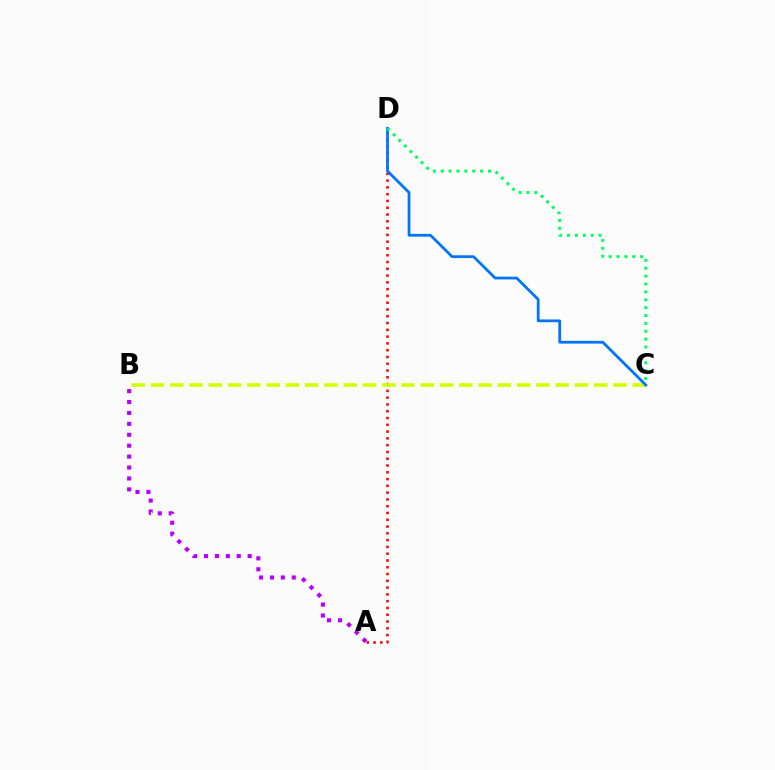{('A', 'D'): [{'color': '#ff0000', 'line_style': 'dotted', 'thickness': 1.84}], ('B', 'C'): [{'color': '#d1ff00', 'line_style': 'dashed', 'thickness': 2.62}], ('A', 'B'): [{'color': '#b900ff', 'line_style': 'dotted', 'thickness': 2.97}], ('C', 'D'): [{'color': '#0074ff', 'line_style': 'solid', 'thickness': 1.99}, {'color': '#00ff5c', 'line_style': 'dotted', 'thickness': 2.14}]}